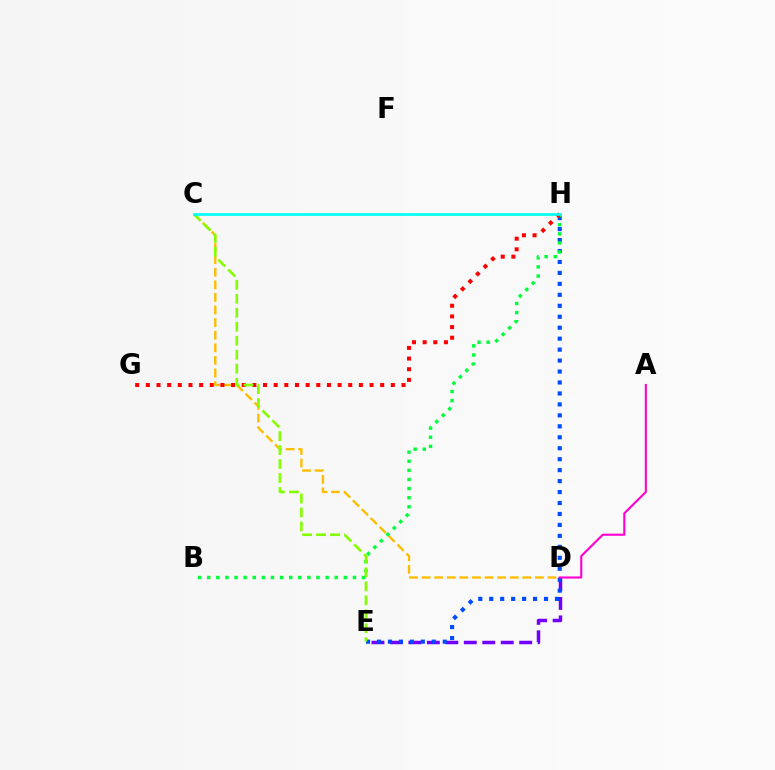{('D', 'E'): [{'color': '#7200ff', 'line_style': 'dashed', 'thickness': 2.51}], ('E', 'H'): [{'color': '#004bff', 'line_style': 'dotted', 'thickness': 2.98}], ('C', 'D'): [{'color': '#ffbd00', 'line_style': 'dashed', 'thickness': 1.71}], ('B', 'H'): [{'color': '#00ff39', 'line_style': 'dotted', 'thickness': 2.47}], ('A', 'D'): [{'color': '#ff00cf', 'line_style': 'solid', 'thickness': 1.52}], ('G', 'H'): [{'color': '#ff0000', 'line_style': 'dotted', 'thickness': 2.89}], ('C', 'E'): [{'color': '#84ff00', 'line_style': 'dashed', 'thickness': 1.9}], ('C', 'H'): [{'color': '#00fff6', 'line_style': 'solid', 'thickness': 1.93}]}